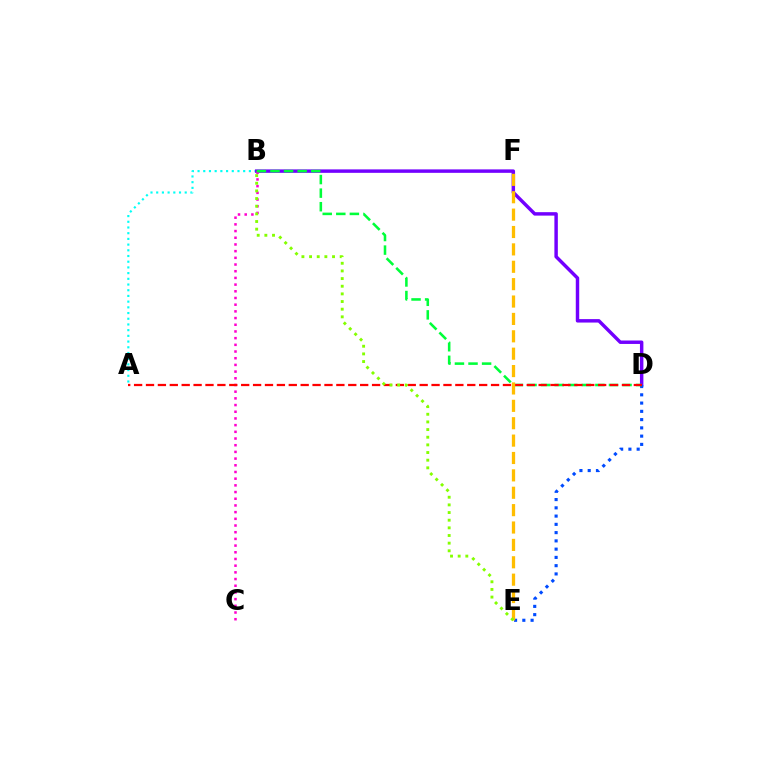{('A', 'B'): [{'color': '#00fff6', 'line_style': 'dotted', 'thickness': 1.55}], ('B', 'D'): [{'color': '#7200ff', 'line_style': 'solid', 'thickness': 2.48}, {'color': '#00ff39', 'line_style': 'dashed', 'thickness': 1.84}], ('B', 'C'): [{'color': '#ff00cf', 'line_style': 'dotted', 'thickness': 1.82}], ('D', 'E'): [{'color': '#004bff', 'line_style': 'dotted', 'thickness': 2.24}], ('A', 'D'): [{'color': '#ff0000', 'line_style': 'dashed', 'thickness': 1.62}], ('E', 'F'): [{'color': '#ffbd00', 'line_style': 'dashed', 'thickness': 2.36}], ('B', 'E'): [{'color': '#84ff00', 'line_style': 'dotted', 'thickness': 2.08}]}